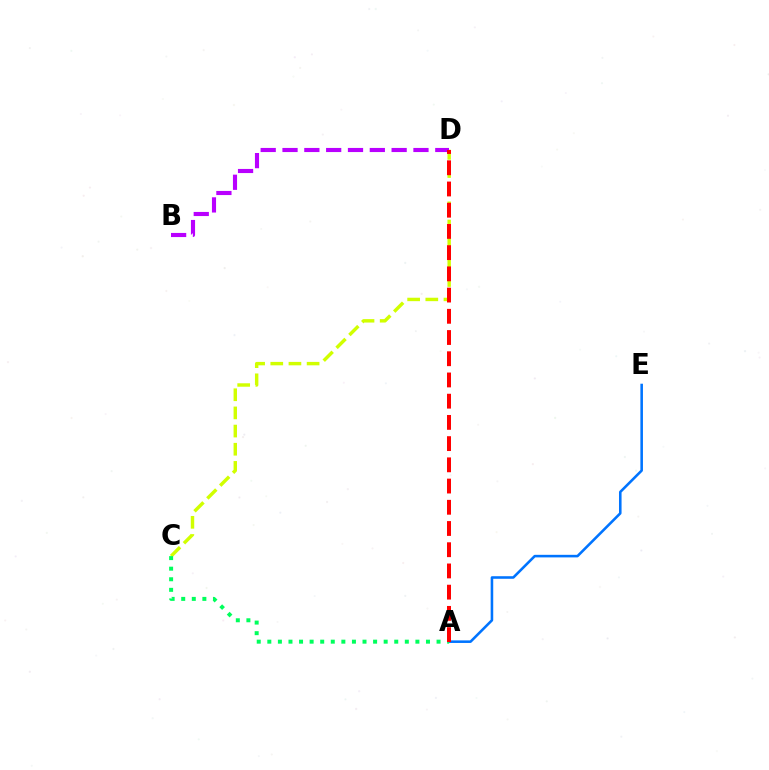{('C', 'D'): [{'color': '#d1ff00', 'line_style': 'dashed', 'thickness': 2.47}], ('A', 'E'): [{'color': '#0074ff', 'line_style': 'solid', 'thickness': 1.85}], ('B', 'D'): [{'color': '#b900ff', 'line_style': 'dashed', 'thickness': 2.96}], ('A', 'C'): [{'color': '#00ff5c', 'line_style': 'dotted', 'thickness': 2.87}], ('A', 'D'): [{'color': '#ff0000', 'line_style': 'dashed', 'thickness': 2.88}]}